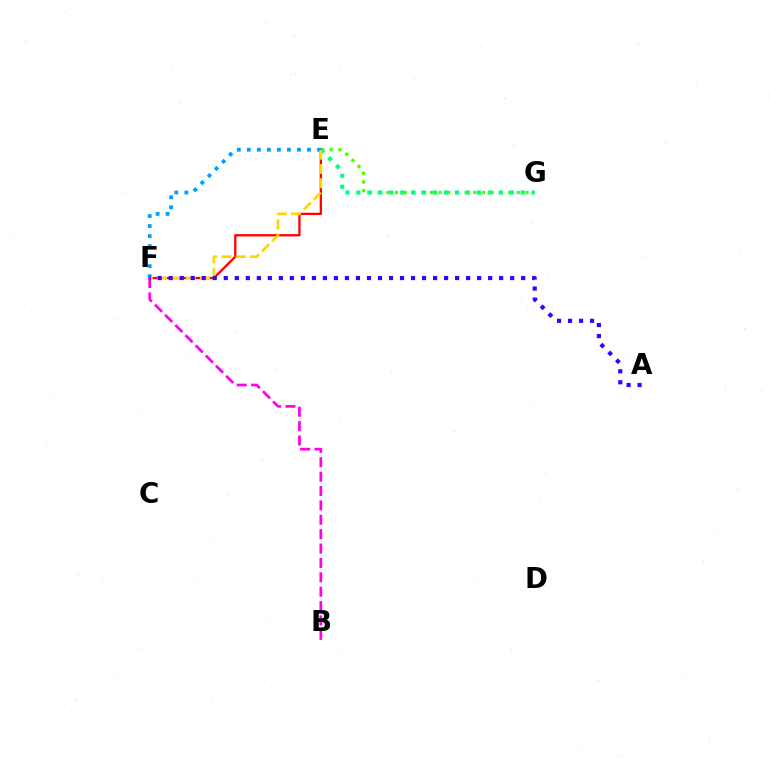{('E', 'G'): [{'color': '#4fff00', 'line_style': 'dotted', 'thickness': 2.36}, {'color': '#00ff86', 'line_style': 'dotted', 'thickness': 2.98}], ('E', 'F'): [{'color': '#ff0000', 'line_style': 'solid', 'thickness': 1.65}, {'color': '#009eff', 'line_style': 'dotted', 'thickness': 2.72}, {'color': '#ffd500', 'line_style': 'dashed', 'thickness': 1.94}], ('B', 'F'): [{'color': '#ff00ed', 'line_style': 'dashed', 'thickness': 1.95}], ('A', 'F'): [{'color': '#3700ff', 'line_style': 'dotted', 'thickness': 2.99}]}